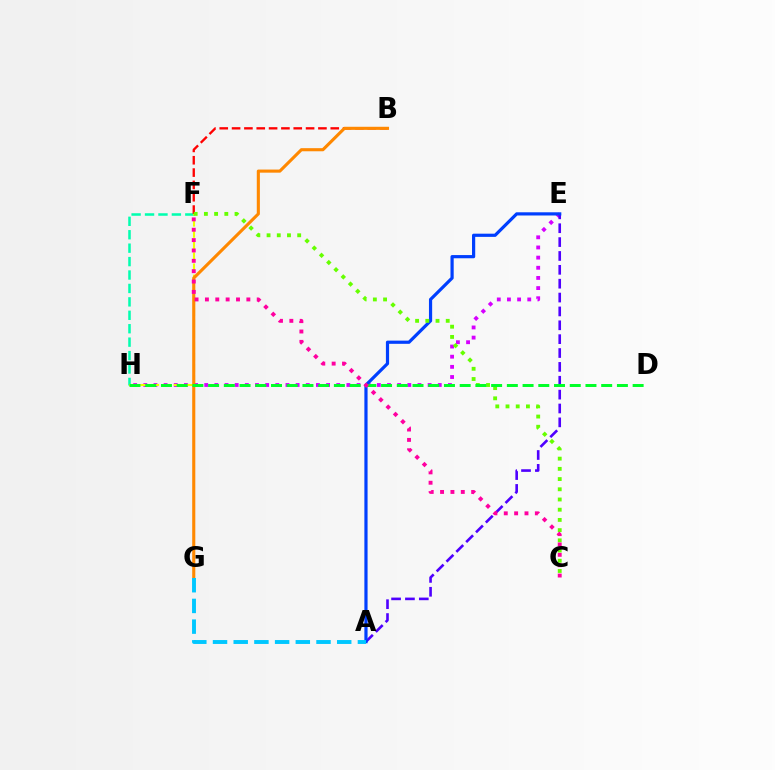{('F', 'H'): [{'color': '#00ffaf', 'line_style': 'dashed', 'thickness': 1.82}, {'color': '#eeff00', 'line_style': 'dashed', 'thickness': 1.52}], ('E', 'H'): [{'color': '#d600ff', 'line_style': 'dotted', 'thickness': 2.76}], ('B', 'F'): [{'color': '#ff0000', 'line_style': 'dashed', 'thickness': 1.68}], ('A', 'E'): [{'color': '#4f00ff', 'line_style': 'dashed', 'thickness': 1.88}, {'color': '#003fff', 'line_style': 'solid', 'thickness': 2.3}], ('B', 'G'): [{'color': '#ff8800', 'line_style': 'solid', 'thickness': 2.23}], ('C', 'F'): [{'color': '#66ff00', 'line_style': 'dotted', 'thickness': 2.77}, {'color': '#ff00a0', 'line_style': 'dotted', 'thickness': 2.81}], ('D', 'H'): [{'color': '#00ff27', 'line_style': 'dashed', 'thickness': 2.14}], ('A', 'G'): [{'color': '#00c7ff', 'line_style': 'dashed', 'thickness': 2.81}]}